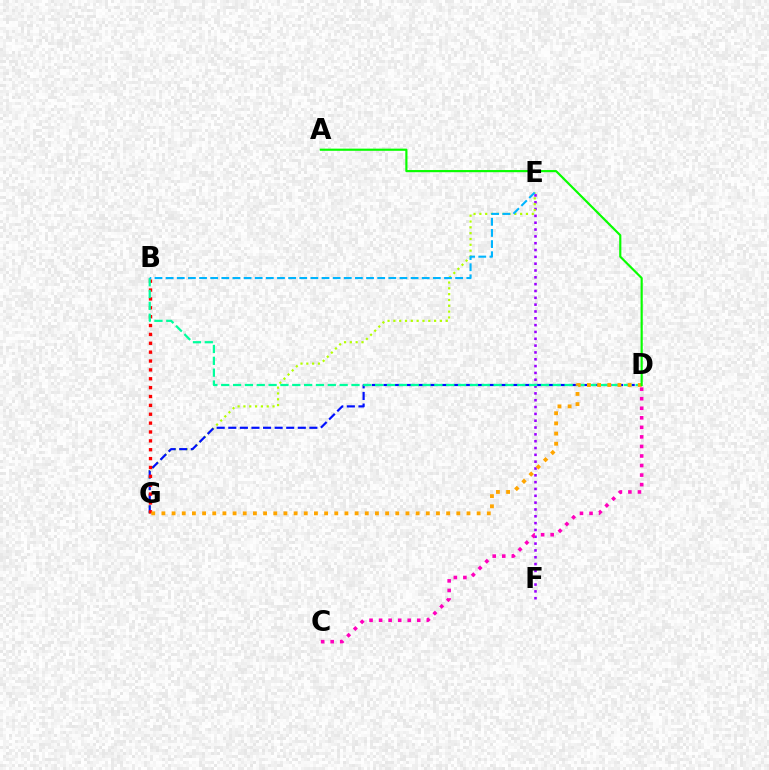{('E', 'F'): [{'color': '#9b00ff', 'line_style': 'dotted', 'thickness': 1.85}], ('E', 'G'): [{'color': '#b3ff00', 'line_style': 'dotted', 'thickness': 1.58}], ('D', 'G'): [{'color': '#0010ff', 'line_style': 'dashed', 'thickness': 1.57}, {'color': '#ffa500', 'line_style': 'dotted', 'thickness': 2.76}], ('B', 'G'): [{'color': '#ff0000', 'line_style': 'dotted', 'thickness': 2.41}], ('B', 'D'): [{'color': '#00ff9d', 'line_style': 'dashed', 'thickness': 1.61}], ('C', 'D'): [{'color': '#ff00bd', 'line_style': 'dotted', 'thickness': 2.59}], ('A', 'D'): [{'color': '#08ff00', 'line_style': 'solid', 'thickness': 1.56}], ('B', 'E'): [{'color': '#00b5ff', 'line_style': 'dashed', 'thickness': 1.51}]}